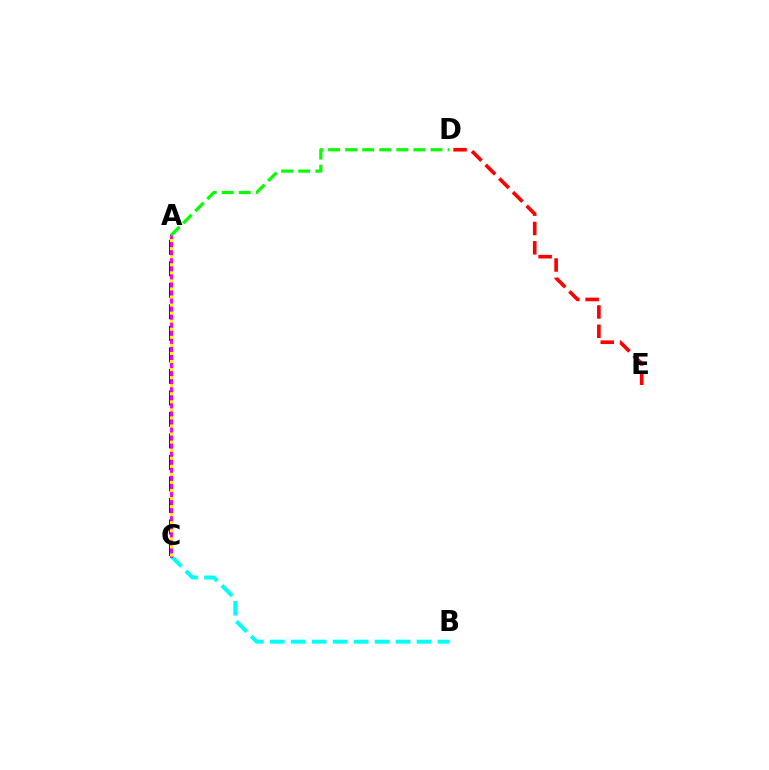{('A', 'C'): [{'color': '#0010ff', 'line_style': 'dashed', 'thickness': 2.92}, {'color': '#ee00ff', 'line_style': 'solid', 'thickness': 2.08}, {'color': '#fcf500', 'line_style': 'dotted', 'thickness': 2.19}], ('D', 'E'): [{'color': '#ff0000', 'line_style': 'dashed', 'thickness': 2.62}], ('B', 'C'): [{'color': '#00fff6', 'line_style': 'dashed', 'thickness': 2.85}], ('A', 'D'): [{'color': '#08ff00', 'line_style': 'dashed', 'thickness': 2.32}]}